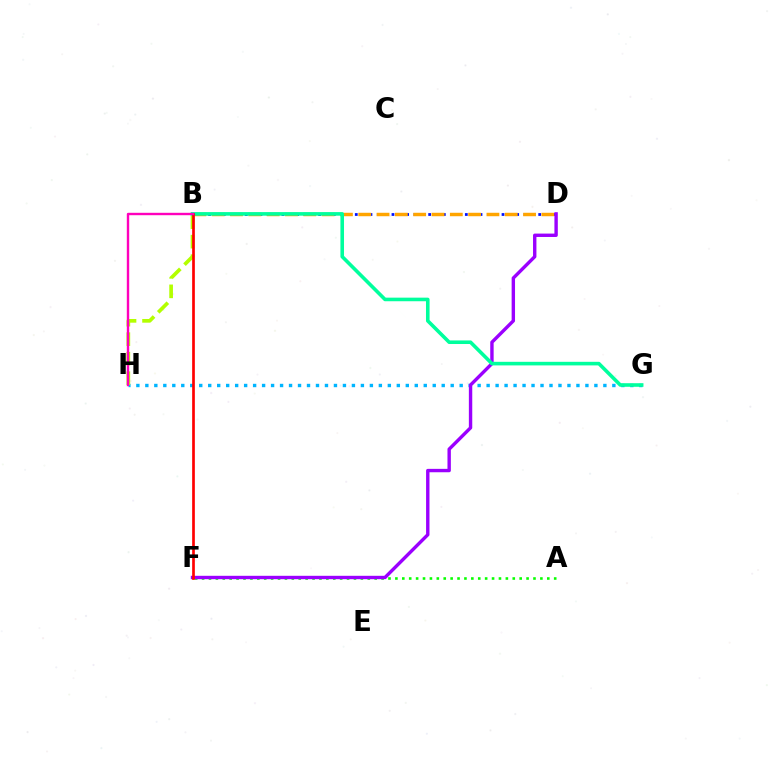{('A', 'F'): [{'color': '#08ff00', 'line_style': 'dotted', 'thickness': 1.88}], ('G', 'H'): [{'color': '#00b5ff', 'line_style': 'dotted', 'thickness': 2.44}], ('B', 'D'): [{'color': '#0010ff', 'line_style': 'dotted', 'thickness': 1.99}, {'color': '#ffa500', 'line_style': 'dashed', 'thickness': 2.49}], ('B', 'H'): [{'color': '#b3ff00', 'line_style': 'dashed', 'thickness': 2.65}, {'color': '#ff00bd', 'line_style': 'solid', 'thickness': 1.73}], ('D', 'F'): [{'color': '#9b00ff', 'line_style': 'solid', 'thickness': 2.44}], ('B', 'G'): [{'color': '#00ff9d', 'line_style': 'solid', 'thickness': 2.58}], ('B', 'F'): [{'color': '#ff0000', 'line_style': 'solid', 'thickness': 1.94}]}